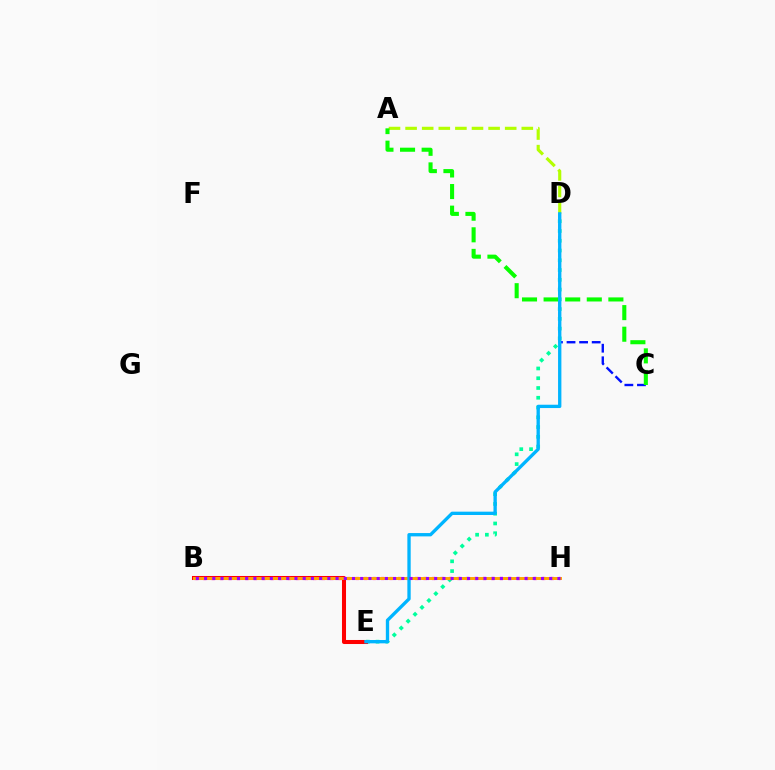{('C', 'D'): [{'color': '#0010ff', 'line_style': 'dashed', 'thickness': 1.71}], ('D', 'E'): [{'color': '#00ff9d', 'line_style': 'dotted', 'thickness': 2.65}, {'color': '#00b5ff', 'line_style': 'solid', 'thickness': 2.4}], ('A', 'D'): [{'color': '#b3ff00', 'line_style': 'dashed', 'thickness': 2.26}], ('B', 'E'): [{'color': '#ff0000', 'line_style': 'solid', 'thickness': 2.91}], ('B', 'H'): [{'color': '#ff00bd', 'line_style': 'dotted', 'thickness': 2.3}, {'color': '#ffa500', 'line_style': 'solid', 'thickness': 2.13}, {'color': '#9b00ff', 'line_style': 'dotted', 'thickness': 2.23}], ('A', 'C'): [{'color': '#08ff00', 'line_style': 'dashed', 'thickness': 2.93}]}